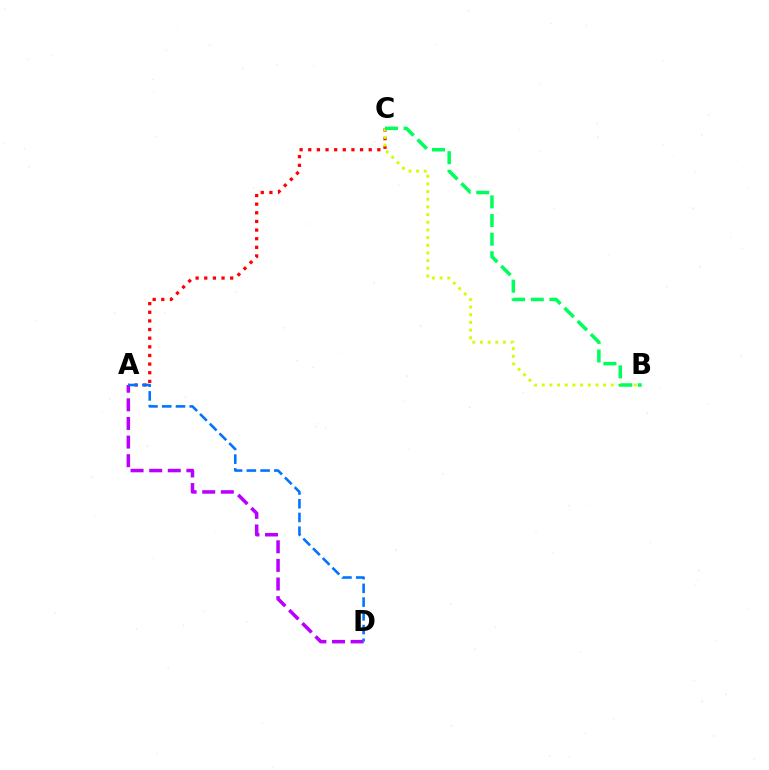{('A', 'C'): [{'color': '#ff0000', 'line_style': 'dotted', 'thickness': 2.35}], ('A', 'D'): [{'color': '#b900ff', 'line_style': 'dashed', 'thickness': 2.53}, {'color': '#0074ff', 'line_style': 'dashed', 'thickness': 1.87}], ('B', 'C'): [{'color': '#d1ff00', 'line_style': 'dotted', 'thickness': 2.08}, {'color': '#00ff5c', 'line_style': 'dashed', 'thickness': 2.53}]}